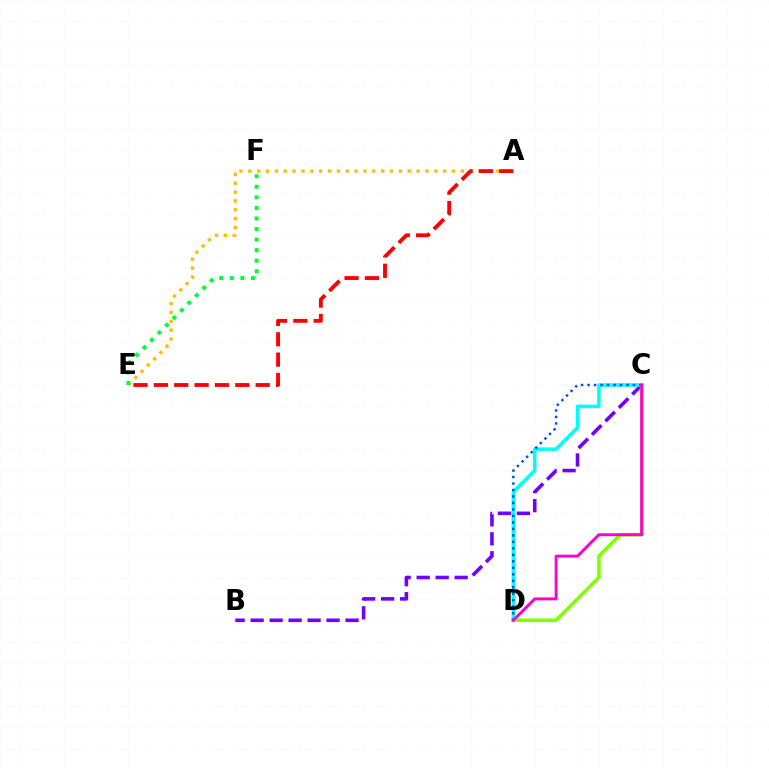{('A', 'E'): [{'color': '#ffbd00', 'line_style': 'dotted', 'thickness': 2.41}, {'color': '#ff0000', 'line_style': 'dashed', 'thickness': 2.77}], ('B', 'C'): [{'color': '#7200ff', 'line_style': 'dashed', 'thickness': 2.58}], ('C', 'D'): [{'color': '#00fff6', 'line_style': 'solid', 'thickness': 2.55}, {'color': '#84ff00', 'line_style': 'solid', 'thickness': 2.58}, {'color': '#004bff', 'line_style': 'dotted', 'thickness': 1.76}, {'color': '#ff00cf', 'line_style': 'solid', 'thickness': 2.09}], ('E', 'F'): [{'color': '#00ff39', 'line_style': 'dotted', 'thickness': 2.87}]}